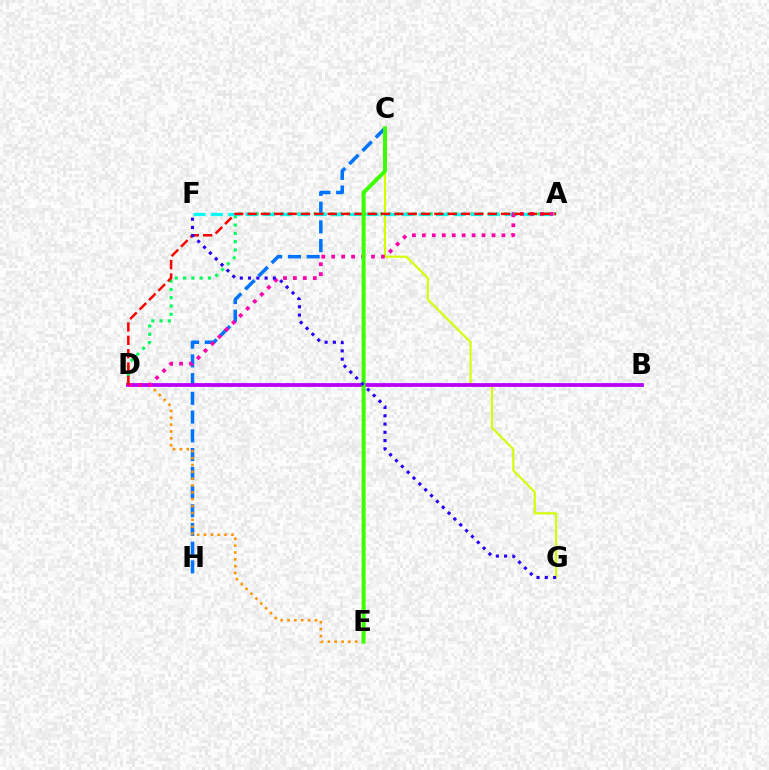{('C', 'H'): [{'color': '#0074ff', 'line_style': 'dashed', 'thickness': 2.54}], ('C', 'G'): [{'color': '#d1ff00', 'line_style': 'solid', 'thickness': 1.53}], ('A', 'D'): [{'color': '#00ff5c', 'line_style': 'dotted', 'thickness': 2.25}, {'color': '#ff00ac', 'line_style': 'dotted', 'thickness': 2.7}, {'color': '#ff0000', 'line_style': 'dashed', 'thickness': 1.81}], ('A', 'F'): [{'color': '#00fff6', 'line_style': 'dashed', 'thickness': 2.35}], ('D', 'E'): [{'color': '#ff9400', 'line_style': 'dotted', 'thickness': 1.86}], ('B', 'D'): [{'color': '#b900ff', 'line_style': 'solid', 'thickness': 2.71}], ('C', 'E'): [{'color': '#3dff00', 'line_style': 'solid', 'thickness': 2.86}], ('F', 'G'): [{'color': '#2500ff', 'line_style': 'dotted', 'thickness': 2.24}]}